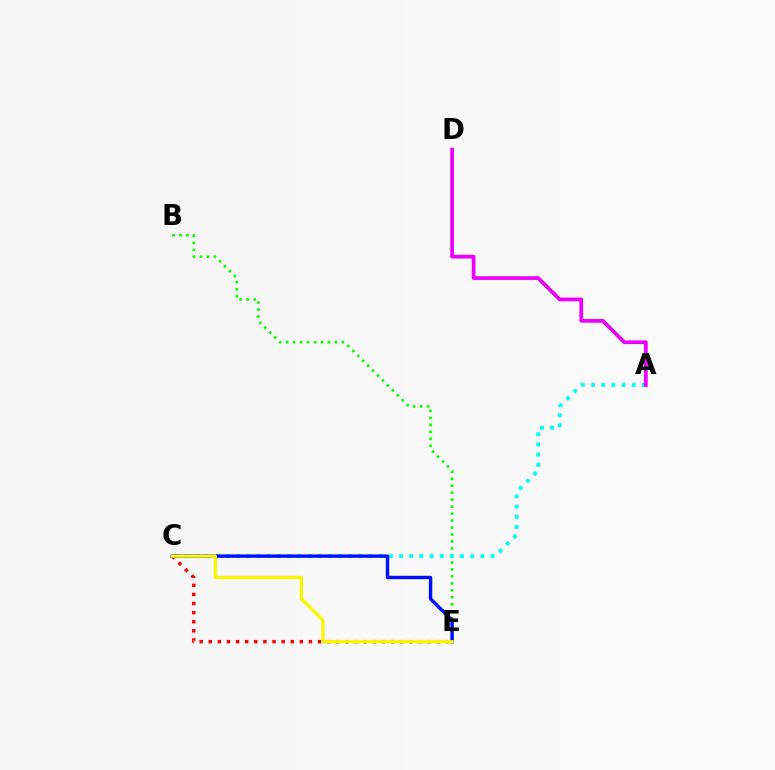{('B', 'E'): [{'color': '#08ff00', 'line_style': 'dotted', 'thickness': 1.9}], ('A', 'C'): [{'color': '#00fff6', 'line_style': 'dotted', 'thickness': 2.76}], ('C', 'E'): [{'color': '#ff0000', 'line_style': 'dotted', 'thickness': 2.47}, {'color': '#0010ff', 'line_style': 'solid', 'thickness': 2.47}, {'color': '#fcf500', 'line_style': 'solid', 'thickness': 2.33}], ('A', 'D'): [{'color': '#ee00ff', 'line_style': 'solid', 'thickness': 2.69}]}